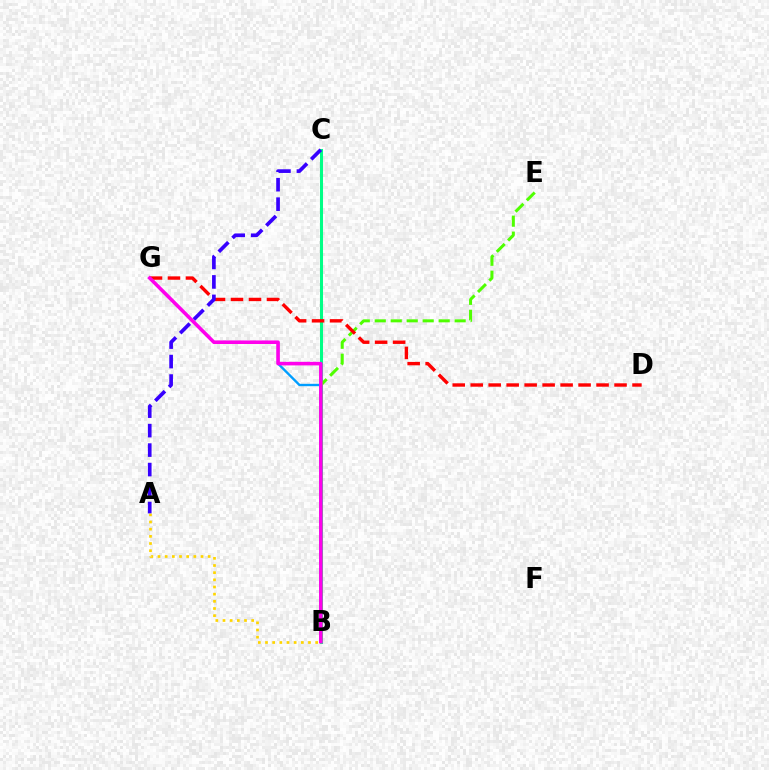{('B', 'C'): [{'color': '#00ff86', 'line_style': 'solid', 'thickness': 2.2}], ('A', 'B'): [{'color': '#ffd500', 'line_style': 'dotted', 'thickness': 1.95}], ('B', 'E'): [{'color': '#4fff00', 'line_style': 'dashed', 'thickness': 2.17}], ('D', 'G'): [{'color': '#ff0000', 'line_style': 'dashed', 'thickness': 2.44}], ('B', 'G'): [{'color': '#009eff', 'line_style': 'solid', 'thickness': 1.71}, {'color': '#ff00ed', 'line_style': 'solid', 'thickness': 2.57}], ('A', 'C'): [{'color': '#3700ff', 'line_style': 'dashed', 'thickness': 2.65}]}